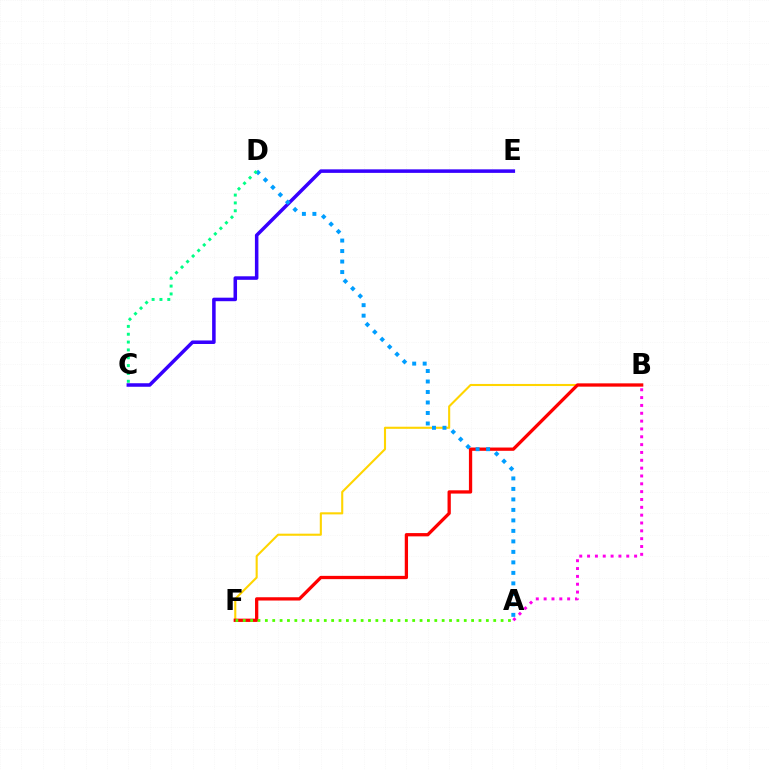{('B', 'F'): [{'color': '#ffd500', 'line_style': 'solid', 'thickness': 1.51}, {'color': '#ff0000', 'line_style': 'solid', 'thickness': 2.36}], ('A', 'F'): [{'color': '#4fff00', 'line_style': 'dotted', 'thickness': 2.0}], ('C', 'E'): [{'color': '#3700ff', 'line_style': 'solid', 'thickness': 2.54}], ('A', 'D'): [{'color': '#009eff', 'line_style': 'dotted', 'thickness': 2.85}], ('C', 'D'): [{'color': '#00ff86', 'line_style': 'dotted', 'thickness': 2.13}], ('A', 'B'): [{'color': '#ff00ed', 'line_style': 'dotted', 'thickness': 2.13}]}